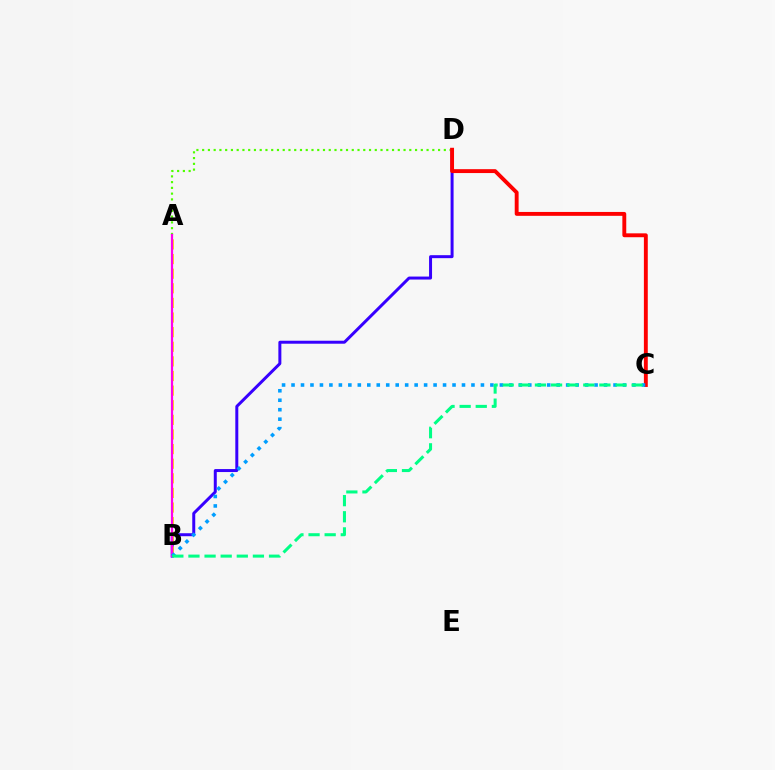{('B', 'D'): [{'color': '#3700ff', 'line_style': 'solid', 'thickness': 2.15}], ('A', 'D'): [{'color': '#4fff00', 'line_style': 'dotted', 'thickness': 1.56}], ('C', 'D'): [{'color': '#ff0000', 'line_style': 'solid', 'thickness': 2.8}], ('A', 'B'): [{'color': '#ffd500', 'line_style': 'dashed', 'thickness': 1.99}, {'color': '#ff00ed', 'line_style': 'solid', 'thickness': 1.6}], ('B', 'C'): [{'color': '#009eff', 'line_style': 'dotted', 'thickness': 2.57}, {'color': '#00ff86', 'line_style': 'dashed', 'thickness': 2.19}]}